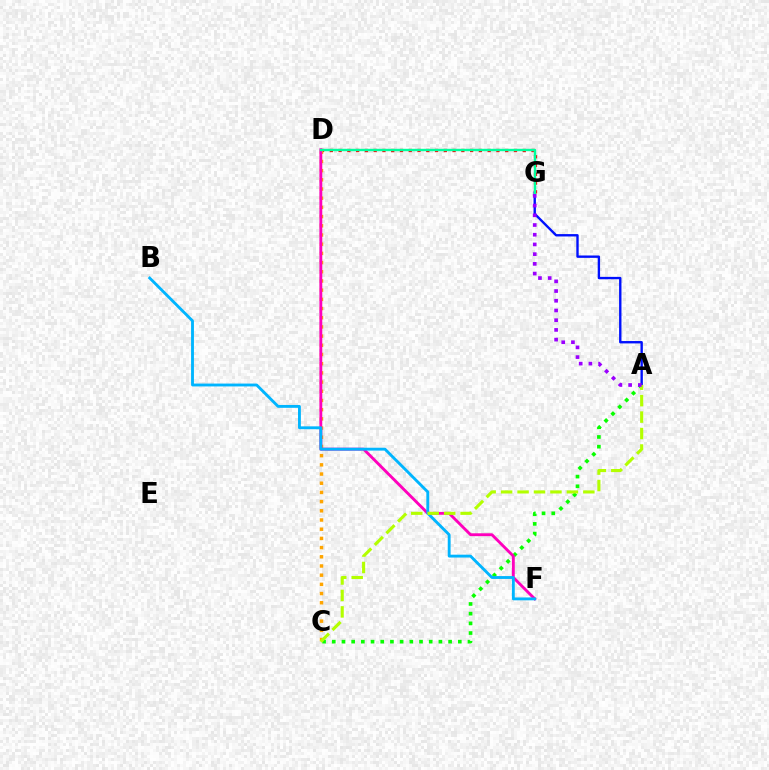{('A', 'G'): [{'color': '#0010ff', 'line_style': 'solid', 'thickness': 1.71}, {'color': '#9b00ff', 'line_style': 'dotted', 'thickness': 2.64}], ('A', 'C'): [{'color': '#08ff00', 'line_style': 'dotted', 'thickness': 2.63}, {'color': '#b3ff00', 'line_style': 'dashed', 'thickness': 2.23}], ('D', 'G'): [{'color': '#ff0000', 'line_style': 'dotted', 'thickness': 2.38}, {'color': '#00ff9d', 'line_style': 'solid', 'thickness': 1.74}], ('C', 'D'): [{'color': '#ffa500', 'line_style': 'dotted', 'thickness': 2.5}], ('D', 'F'): [{'color': '#ff00bd', 'line_style': 'solid', 'thickness': 2.06}], ('B', 'F'): [{'color': '#00b5ff', 'line_style': 'solid', 'thickness': 2.06}]}